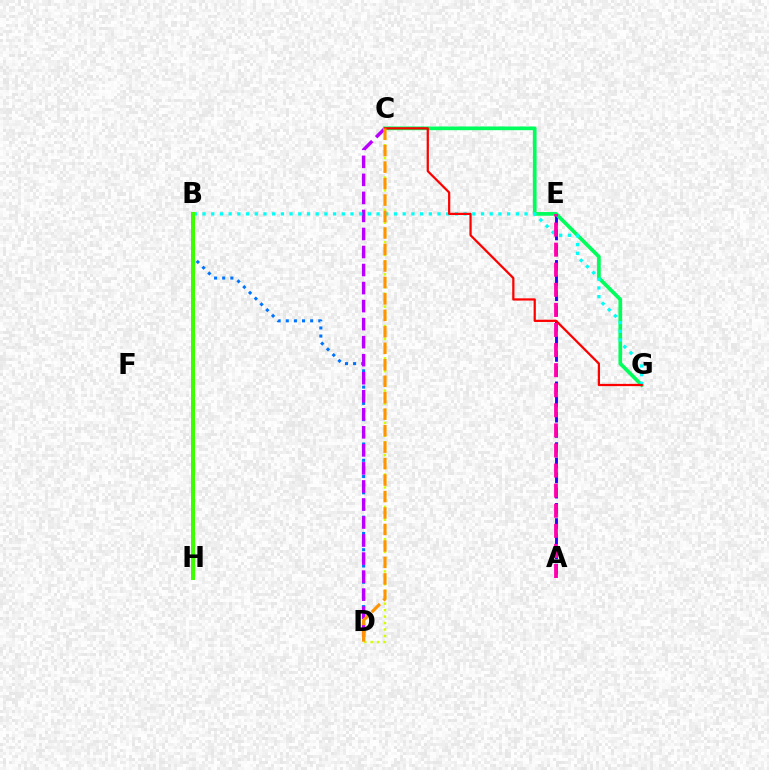{('C', 'D'): [{'color': '#d1ff00', 'line_style': 'dotted', 'thickness': 1.75}, {'color': '#b900ff', 'line_style': 'dashed', 'thickness': 2.45}, {'color': '#ff9400', 'line_style': 'dashed', 'thickness': 2.24}], ('B', 'D'): [{'color': '#0074ff', 'line_style': 'dotted', 'thickness': 2.21}], ('A', 'E'): [{'color': '#2500ff', 'line_style': 'dashed', 'thickness': 2.06}, {'color': '#ff00ac', 'line_style': 'dashed', 'thickness': 2.73}], ('C', 'G'): [{'color': '#00ff5c', 'line_style': 'solid', 'thickness': 2.66}, {'color': '#ff0000', 'line_style': 'solid', 'thickness': 1.62}], ('B', 'G'): [{'color': '#00fff6', 'line_style': 'dotted', 'thickness': 2.36}], ('B', 'H'): [{'color': '#3dff00', 'line_style': 'solid', 'thickness': 2.85}]}